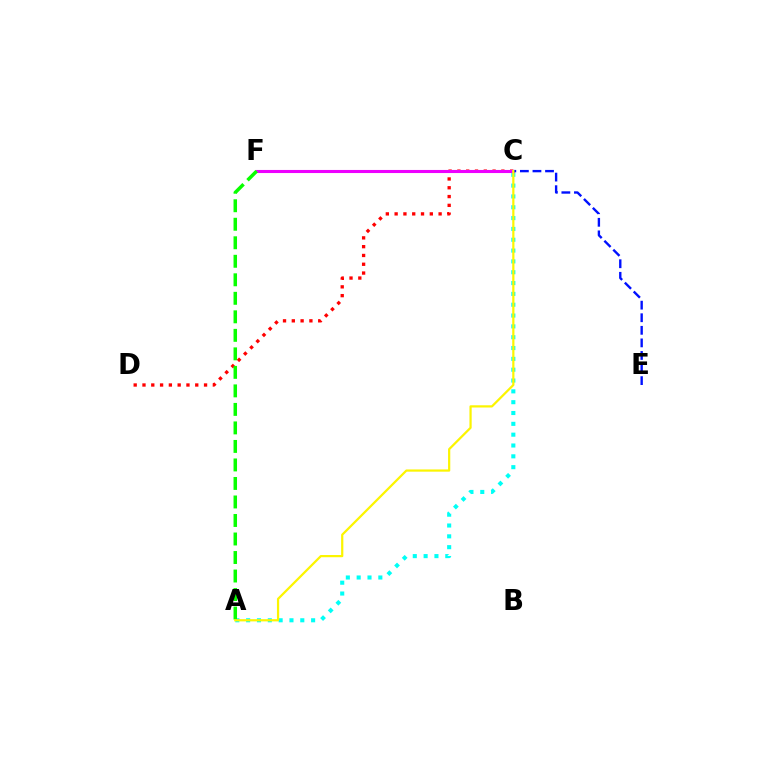{('C', 'D'): [{'color': '#ff0000', 'line_style': 'dotted', 'thickness': 2.39}], ('A', 'C'): [{'color': '#00fff6', 'line_style': 'dotted', 'thickness': 2.94}, {'color': '#fcf500', 'line_style': 'solid', 'thickness': 1.6}], ('C', 'F'): [{'color': '#ee00ff', 'line_style': 'solid', 'thickness': 2.22}], ('A', 'F'): [{'color': '#08ff00', 'line_style': 'dashed', 'thickness': 2.52}], ('C', 'E'): [{'color': '#0010ff', 'line_style': 'dashed', 'thickness': 1.71}]}